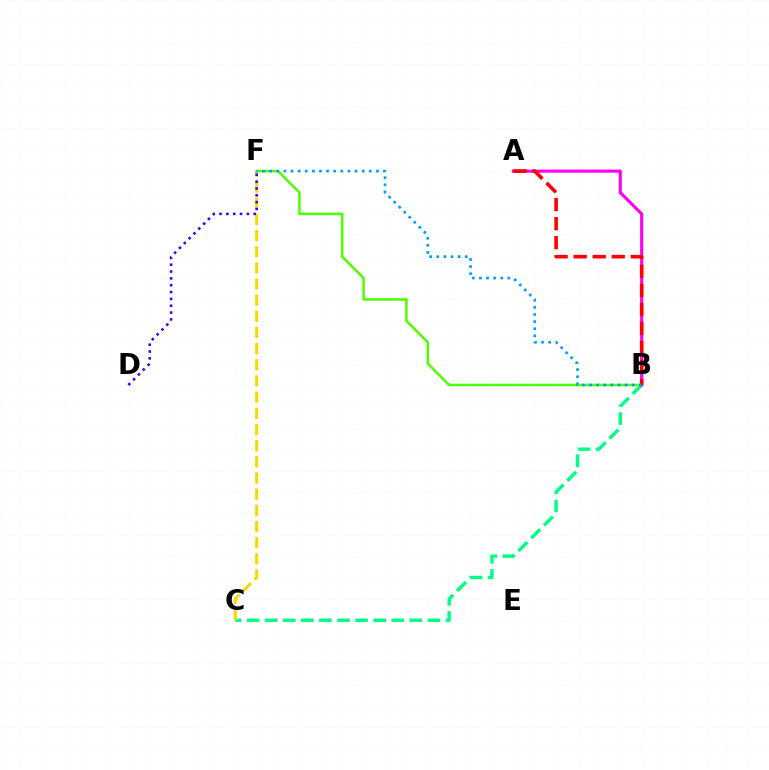{('B', 'C'): [{'color': '#00ff86', 'line_style': 'dashed', 'thickness': 2.46}], ('C', 'F'): [{'color': '#ffd500', 'line_style': 'dashed', 'thickness': 2.2}], ('B', 'F'): [{'color': '#4fff00', 'line_style': 'solid', 'thickness': 1.83}, {'color': '#009eff', 'line_style': 'dotted', 'thickness': 1.93}], ('D', 'F'): [{'color': '#3700ff', 'line_style': 'dotted', 'thickness': 1.86}], ('A', 'B'): [{'color': '#ff00ed', 'line_style': 'solid', 'thickness': 2.23}, {'color': '#ff0000', 'line_style': 'dashed', 'thickness': 2.59}]}